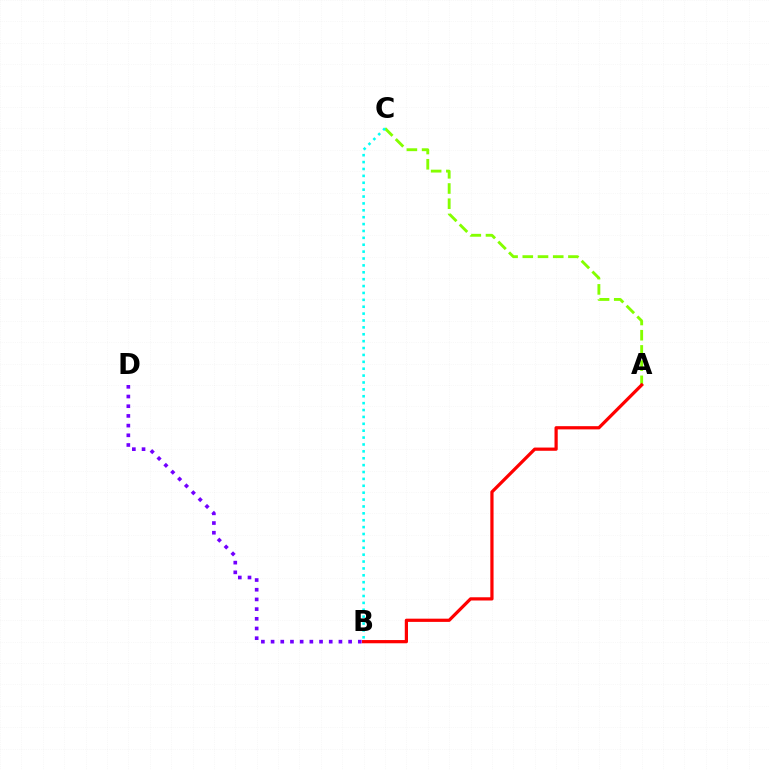{('B', 'D'): [{'color': '#7200ff', 'line_style': 'dotted', 'thickness': 2.63}], ('A', 'C'): [{'color': '#84ff00', 'line_style': 'dashed', 'thickness': 2.07}], ('A', 'B'): [{'color': '#ff0000', 'line_style': 'solid', 'thickness': 2.32}], ('B', 'C'): [{'color': '#00fff6', 'line_style': 'dotted', 'thickness': 1.87}]}